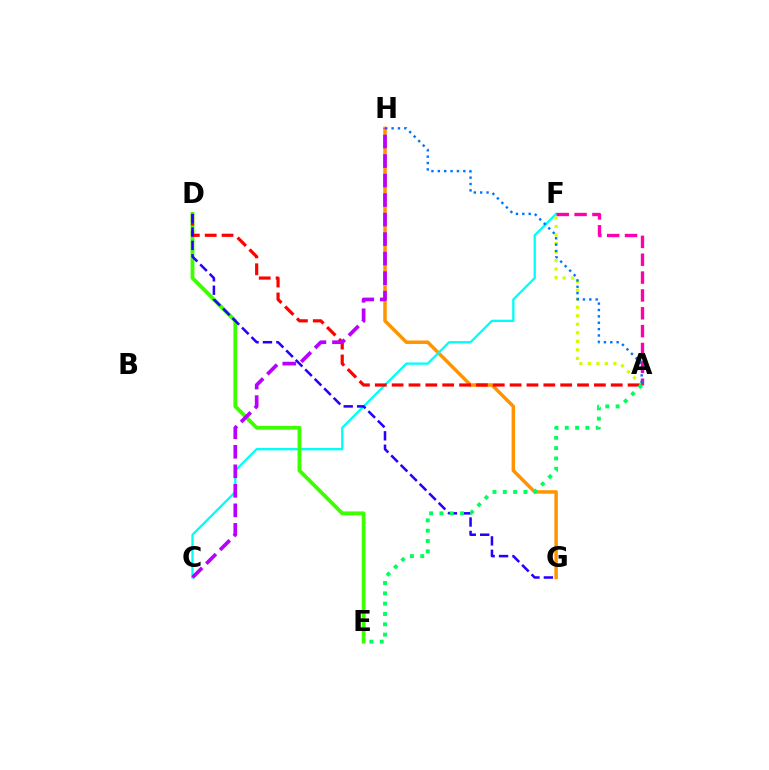{('G', 'H'): [{'color': '#ff9400', 'line_style': 'solid', 'thickness': 2.5}], ('C', 'F'): [{'color': '#00fff6', 'line_style': 'solid', 'thickness': 1.66}], ('A', 'F'): [{'color': '#d1ff00', 'line_style': 'dotted', 'thickness': 2.31}, {'color': '#ff00ac', 'line_style': 'dashed', 'thickness': 2.43}], ('D', 'E'): [{'color': '#3dff00', 'line_style': 'solid', 'thickness': 2.75}], ('A', 'D'): [{'color': '#ff0000', 'line_style': 'dashed', 'thickness': 2.29}], ('D', 'G'): [{'color': '#2500ff', 'line_style': 'dashed', 'thickness': 1.82}], ('A', 'E'): [{'color': '#00ff5c', 'line_style': 'dotted', 'thickness': 2.8}], ('A', 'H'): [{'color': '#0074ff', 'line_style': 'dotted', 'thickness': 1.73}], ('C', 'H'): [{'color': '#b900ff', 'line_style': 'dashed', 'thickness': 2.65}]}